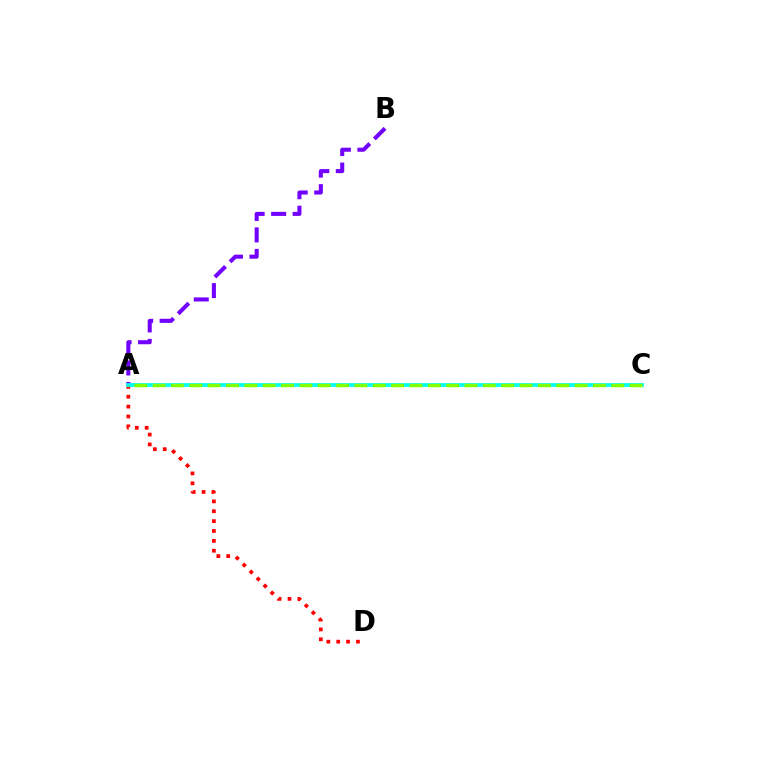{('A', 'D'): [{'color': '#ff0000', 'line_style': 'dotted', 'thickness': 2.68}], ('A', 'B'): [{'color': '#7200ff', 'line_style': 'dashed', 'thickness': 2.92}], ('A', 'C'): [{'color': '#00fff6', 'line_style': 'solid', 'thickness': 2.73}, {'color': '#84ff00', 'line_style': 'dashed', 'thickness': 2.49}]}